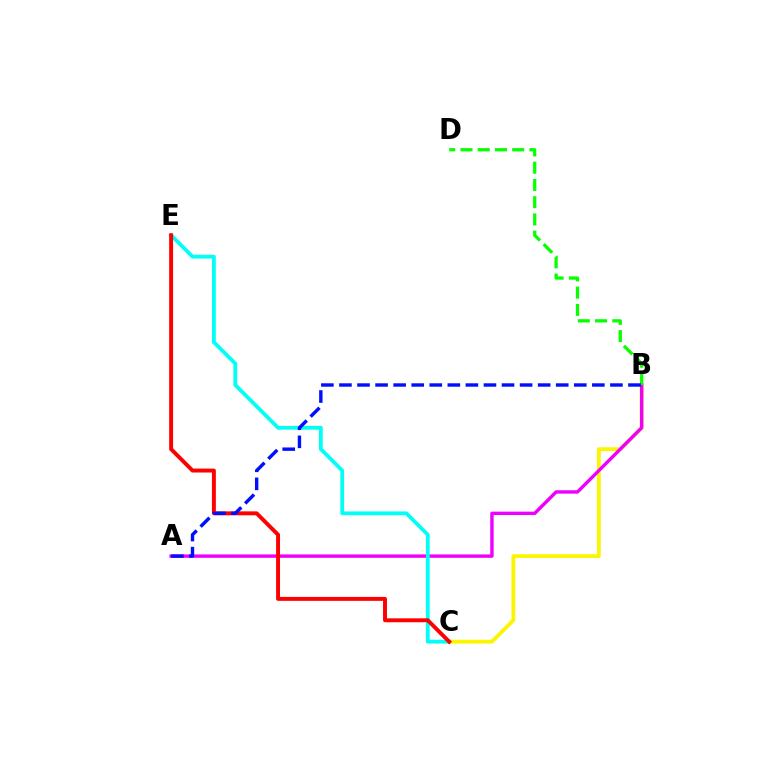{('B', 'C'): [{'color': '#fcf500', 'line_style': 'solid', 'thickness': 2.72}], ('A', 'B'): [{'color': '#ee00ff', 'line_style': 'solid', 'thickness': 2.45}, {'color': '#0010ff', 'line_style': 'dashed', 'thickness': 2.45}], ('C', 'E'): [{'color': '#00fff6', 'line_style': 'solid', 'thickness': 2.74}, {'color': '#ff0000', 'line_style': 'solid', 'thickness': 2.82}], ('B', 'D'): [{'color': '#08ff00', 'line_style': 'dashed', 'thickness': 2.34}]}